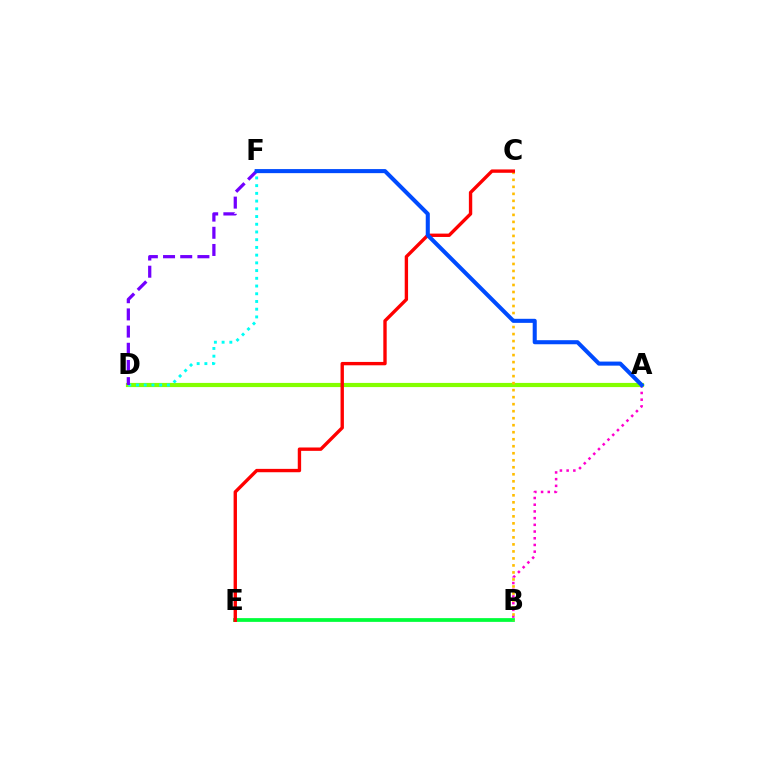{('A', 'D'): [{'color': '#84ff00', 'line_style': 'solid', 'thickness': 3.0}], ('B', 'E'): [{'color': '#00ff39', 'line_style': 'solid', 'thickness': 2.7}], ('A', 'B'): [{'color': '#ff00cf', 'line_style': 'dotted', 'thickness': 1.82}], ('D', 'F'): [{'color': '#00fff6', 'line_style': 'dotted', 'thickness': 2.1}, {'color': '#7200ff', 'line_style': 'dashed', 'thickness': 2.33}], ('B', 'C'): [{'color': '#ffbd00', 'line_style': 'dotted', 'thickness': 1.9}], ('C', 'E'): [{'color': '#ff0000', 'line_style': 'solid', 'thickness': 2.42}], ('A', 'F'): [{'color': '#004bff', 'line_style': 'solid', 'thickness': 2.92}]}